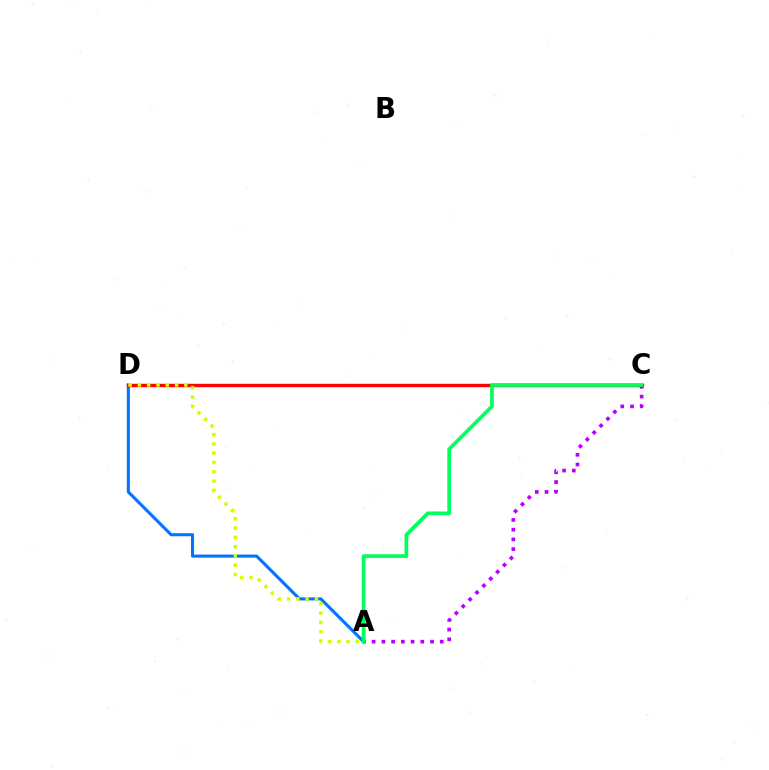{('A', 'D'): [{'color': '#0074ff', 'line_style': 'solid', 'thickness': 2.21}, {'color': '#d1ff00', 'line_style': 'dotted', 'thickness': 2.53}], ('A', 'C'): [{'color': '#b900ff', 'line_style': 'dotted', 'thickness': 2.64}, {'color': '#00ff5c', 'line_style': 'solid', 'thickness': 2.66}], ('C', 'D'): [{'color': '#ff0000', 'line_style': 'solid', 'thickness': 2.46}]}